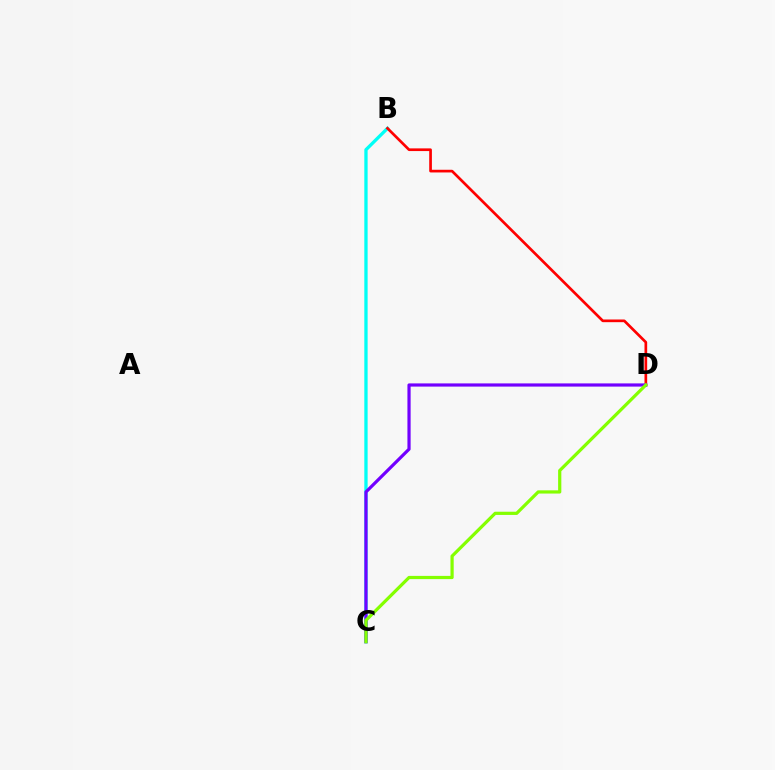{('B', 'C'): [{'color': '#00fff6', 'line_style': 'solid', 'thickness': 2.38}], ('B', 'D'): [{'color': '#ff0000', 'line_style': 'solid', 'thickness': 1.93}], ('C', 'D'): [{'color': '#7200ff', 'line_style': 'solid', 'thickness': 2.3}, {'color': '#84ff00', 'line_style': 'solid', 'thickness': 2.31}]}